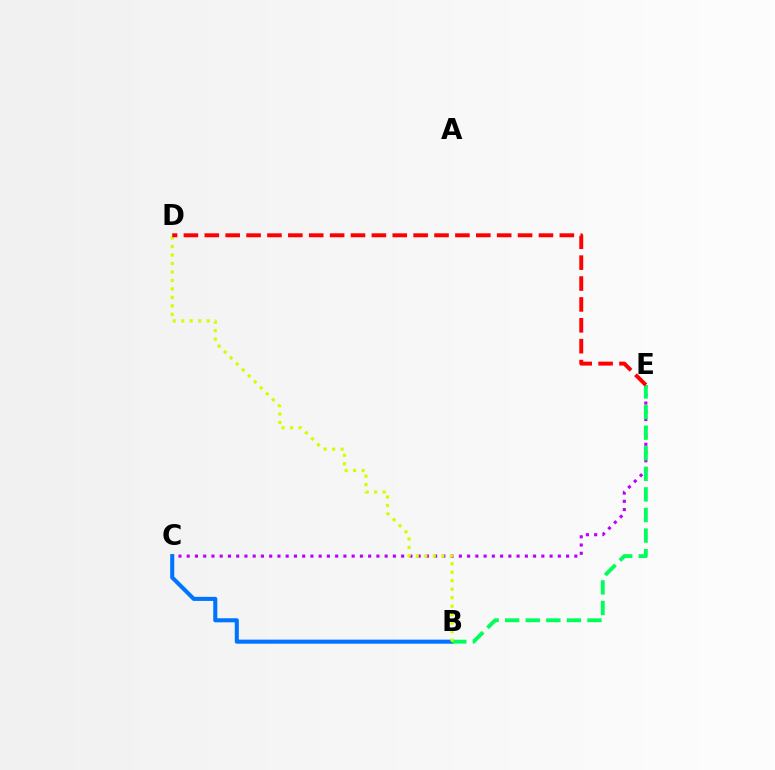{('C', 'E'): [{'color': '#b900ff', 'line_style': 'dotted', 'thickness': 2.24}], ('B', 'C'): [{'color': '#0074ff', 'line_style': 'solid', 'thickness': 2.93}], ('B', 'E'): [{'color': '#00ff5c', 'line_style': 'dashed', 'thickness': 2.8}], ('B', 'D'): [{'color': '#d1ff00', 'line_style': 'dotted', 'thickness': 2.3}], ('D', 'E'): [{'color': '#ff0000', 'line_style': 'dashed', 'thickness': 2.84}]}